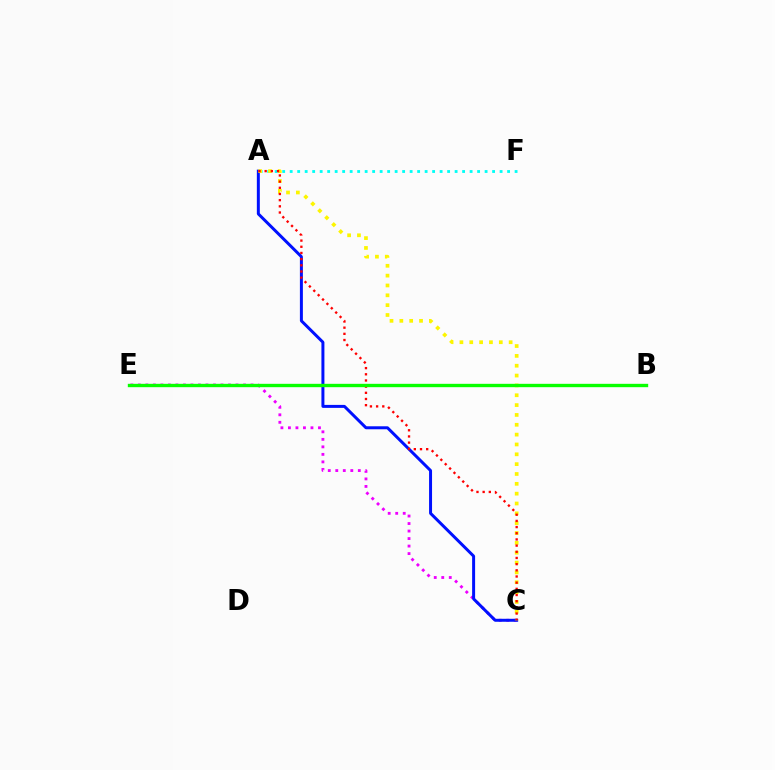{('C', 'E'): [{'color': '#ee00ff', 'line_style': 'dotted', 'thickness': 2.04}], ('A', 'F'): [{'color': '#00fff6', 'line_style': 'dotted', 'thickness': 2.04}], ('A', 'C'): [{'color': '#0010ff', 'line_style': 'solid', 'thickness': 2.15}, {'color': '#fcf500', 'line_style': 'dotted', 'thickness': 2.67}, {'color': '#ff0000', 'line_style': 'dotted', 'thickness': 1.68}], ('B', 'E'): [{'color': '#08ff00', 'line_style': 'solid', 'thickness': 2.42}]}